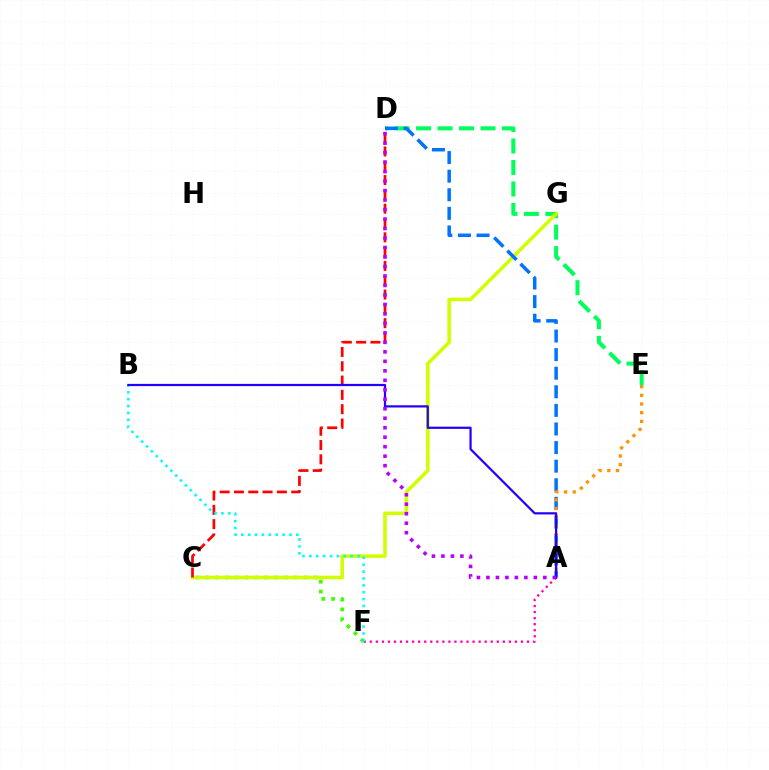{('C', 'F'): [{'color': '#3dff00', 'line_style': 'dotted', 'thickness': 2.67}], ('D', 'E'): [{'color': '#00ff5c', 'line_style': 'dashed', 'thickness': 2.92}], ('A', 'F'): [{'color': '#ff00ac', 'line_style': 'dotted', 'thickness': 1.64}], ('C', 'G'): [{'color': '#d1ff00', 'line_style': 'solid', 'thickness': 2.56}], ('C', 'D'): [{'color': '#ff0000', 'line_style': 'dashed', 'thickness': 1.94}], ('A', 'D'): [{'color': '#0074ff', 'line_style': 'dashed', 'thickness': 2.53}, {'color': '#b900ff', 'line_style': 'dotted', 'thickness': 2.58}], ('B', 'F'): [{'color': '#00fff6', 'line_style': 'dotted', 'thickness': 1.87}], ('A', 'E'): [{'color': '#ff9400', 'line_style': 'dotted', 'thickness': 2.36}], ('A', 'B'): [{'color': '#2500ff', 'line_style': 'solid', 'thickness': 1.6}]}